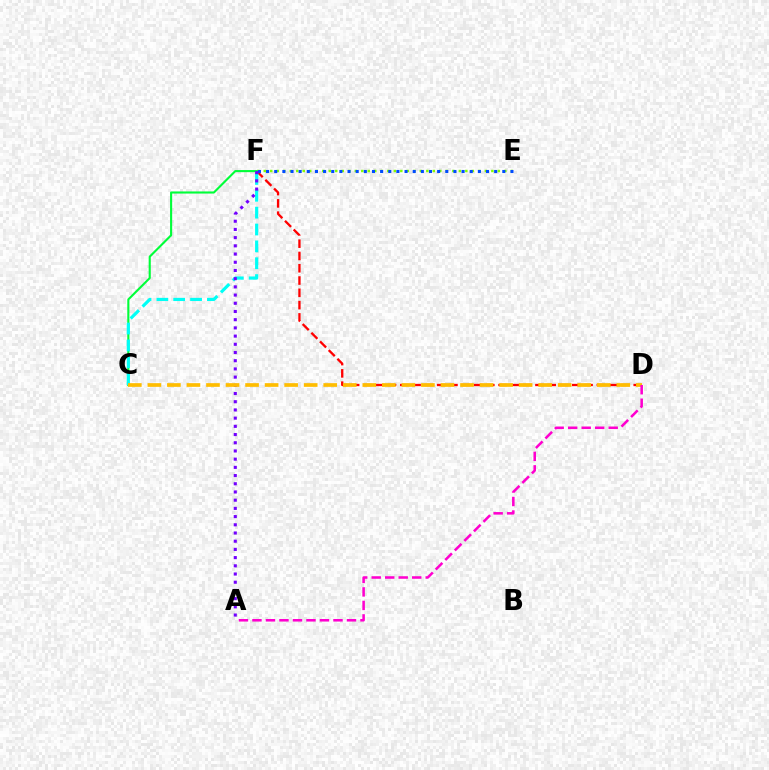{('D', 'F'): [{'color': '#ff0000', 'line_style': 'dashed', 'thickness': 1.67}], ('E', 'F'): [{'color': '#84ff00', 'line_style': 'dotted', 'thickness': 1.77}, {'color': '#004bff', 'line_style': 'dotted', 'thickness': 2.21}], ('C', 'F'): [{'color': '#00ff39', 'line_style': 'solid', 'thickness': 1.52}, {'color': '#00fff6', 'line_style': 'dashed', 'thickness': 2.29}], ('A', 'F'): [{'color': '#7200ff', 'line_style': 'dotted', 'thickness': 2.23}], ('C', 'D'): [{'color': '#ffbd00', 'line_style': 'dashed', 'thickness': 2.65}], ('A', 'D'): [{'color': '#ff00cf', 'line_style': 'dashed', 'thickness': 1.83}]}